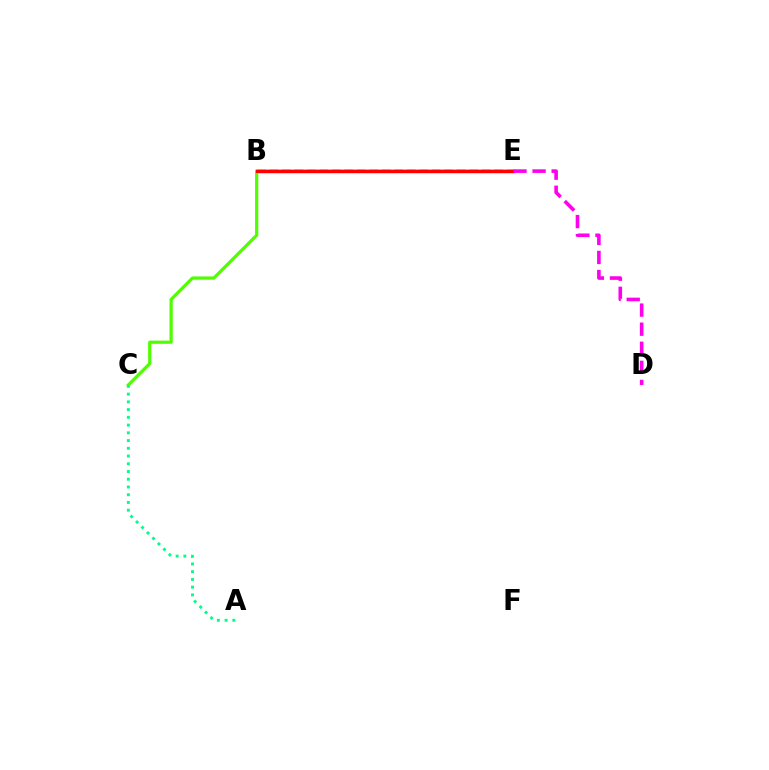{('B', 'E'): [{'color': '#009eff', 'line_style': 'solid', 'thickness': 2.45}, {'color': '#ffd500', 'line_style': 'solid', 'thickness': 2.21}, {'color': '#3700ff', 'line_style': 'dashed', 'thickness': 1.7}, {'color': '#ff0000', 'line_style': 'solid', 'thickness': 2.25}], ('C', 'E'): [{'color': '#4fff00', 'line_style': 'solid', 'thickness': 2.32}], ('D', 'E'): [{'color': '#ff00ed', 'line_style': 'dashed', 'thickness': 2.59}], ('A', 'C'): [{'color': '#00ff86', 'line_style': 'dotted', 'thickness': 2.1}]}